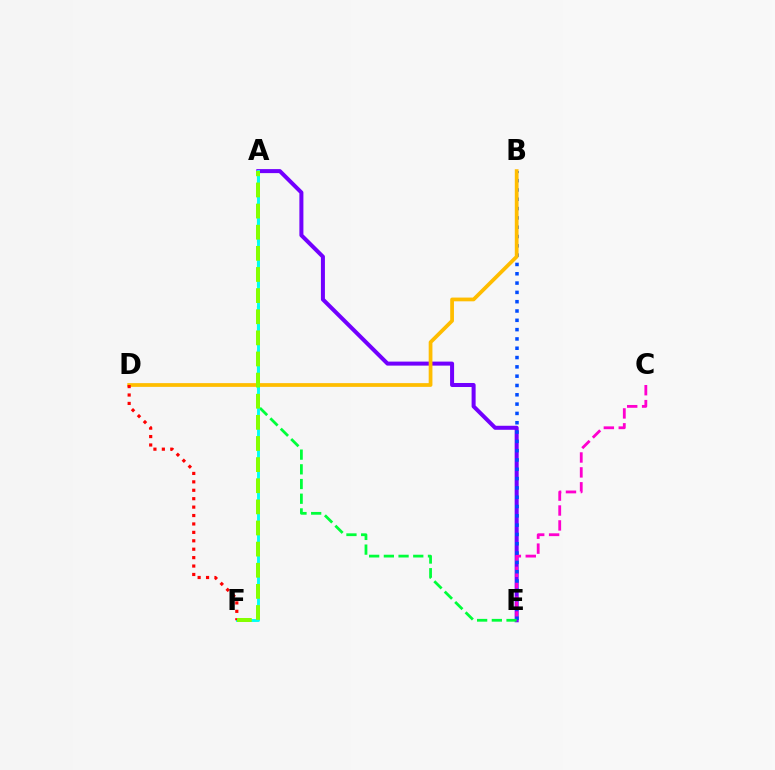{('A', 'E'): [{'color': '#7200ff', 'line_style': 'solid', 'thickness': 2.89}, {'color': '#00ff39', 'line_style': 'dashed', 'thickness': 2.0}], ('C', 'E'): [{'color': '#ff00cf', 'line_style': 'dashed', 'thickness': 2.03}], ('B', 'E'): [{'color': '#004bff', 'line_style': 'dotted', 'thickness': 2.53}], ('B', 'D'): [{'color': '#ffbd00', 'line_style': 'solid', 'thickness': 2.7}], ('A', 'F'): [{'color': '#00fff6', 'line_style': 'solid', 'thickness': 2.09}, {'color': '#84ff00', 'line_style': 'dashed', 'thickness': 2.87}], ('D', 'F'): [{'color': '#ff0000', 'line_style': 'dotted', 'thickness': 2.29}]}